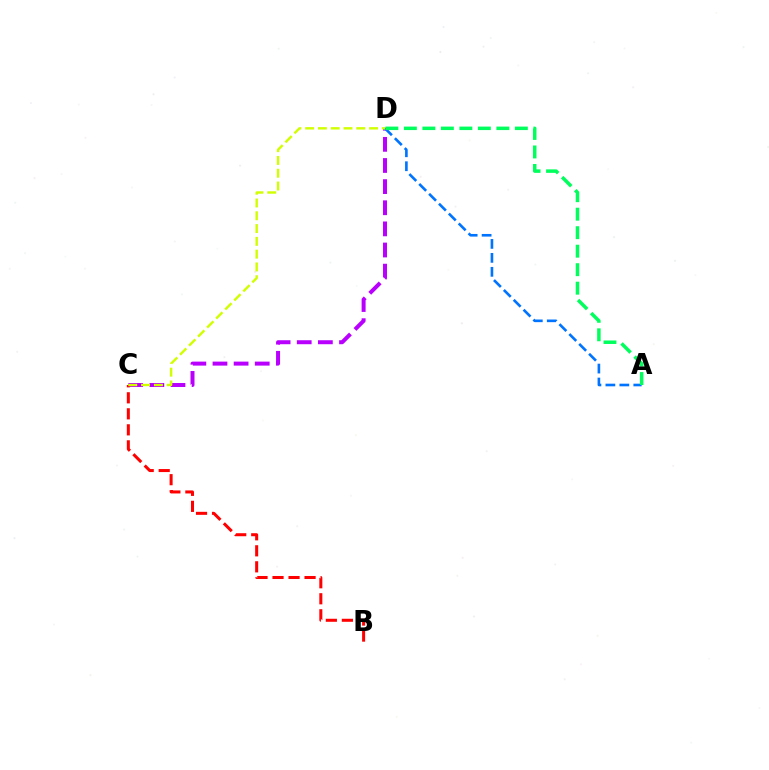{('C', 'D'): [{'color': '#b900ff', 'line_style': 'dashed', 'thickness': 2.87}, {'color': '#d1ff00', 'line_style': 'dashed', 'thickness': 1.74}], ('B', 'C'): [{'color': '#ff0000', 'line_style': 'dashed', 'thickness': 2.18}], ('A', 'D'): [{'color': '#0074ff', 'line_style': 'dashed', 'thickness': 1.9}, {'color': '#00ff5c', 'line_style': 'dashed', 'thickness': 2.51}]}